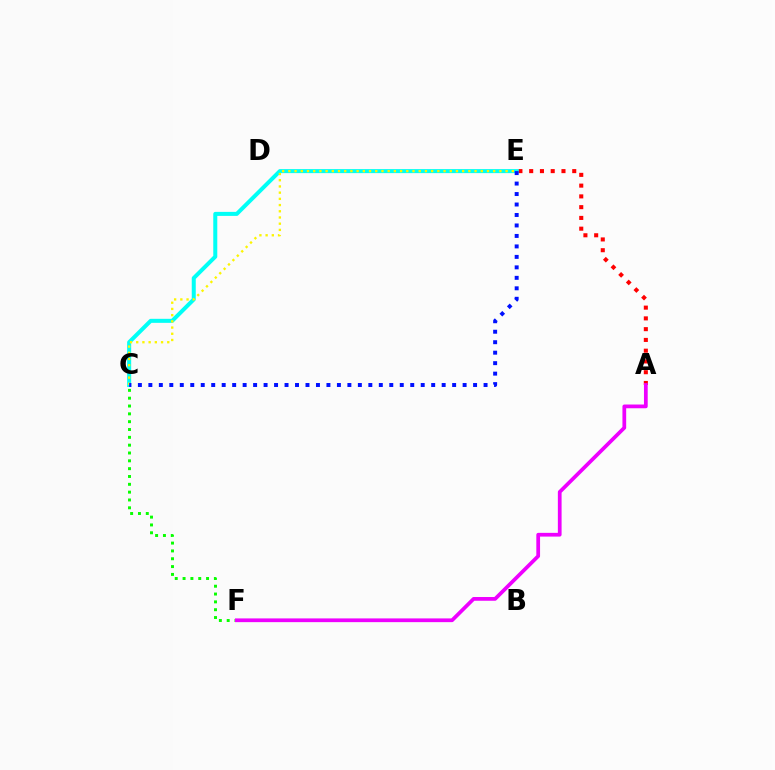{('A', 'E'): [{'color': '#ff0000', 'line_style': 'dotted', 'thickness': 2.92}], ('C', 'F'): [{'color': '#08ff00', 'line_style': 'dotted', 'thickness': 2.13}], ('A', 'F'): [{'color': '#ee00ff', 'line_style': 'solid', 'thickness': 2.69}], ('C', 'E'): [{'color': '#00fff6', 'line_style': 'solid', 'thickness': 2.89}, {'color': '#fcf500', 'line_style': 'dotted', 'thickness': 1.69}, {'color': '#0010ff', 'line_style': 'dotted', 'thickness': 2.85}]}